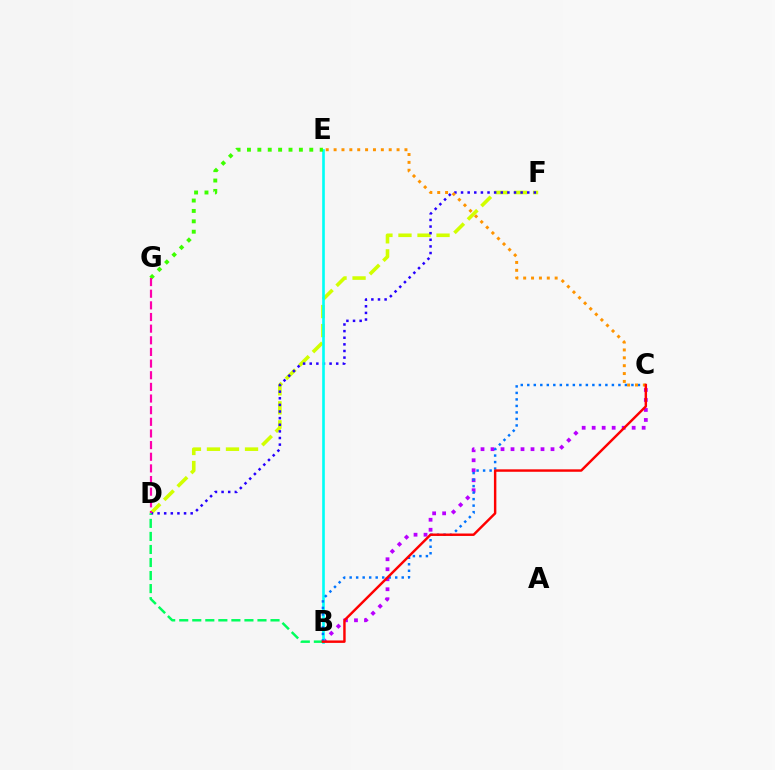{('D', 'F'): [{'color': '#d1ff00', 'line_style': 'dashed', 'thickness': 2.59}, {'color': '#2500ff', 'line_style': 'dotted', 'thickness': 1.8}], ('B', 'C'): [{'color': '#b900ff', 'line_style': 'dotted', 'thickness': 2.72}, {'color': '#0074ff', 'line_style': 'dotted', 'thickness': 1.77}, {'color': '#ff0000', 'line_style': 'solid', 'thickness': 1.75}], ('B', 'E'): [{'color': '#00fff6', 'line_style': 'solid', 'thickness': 1.91}], ('E', 'G'): [{'color': '#3dff00', 'line_style': 'dotted', 'thickness': 2.82}], ('B', 'D'): [{'color': '#00ff5c', 'line_style': 'dashed', 'thickness': 1.77}], ('D', 'G'): [{'color': '#ff00ac', 'line_style': 'dashed', 'thickness': 1.58}], ('C', 'E'): [{'color': '#ff9400', 'line_style': 'dotted', 'thickness': 2.14}]}